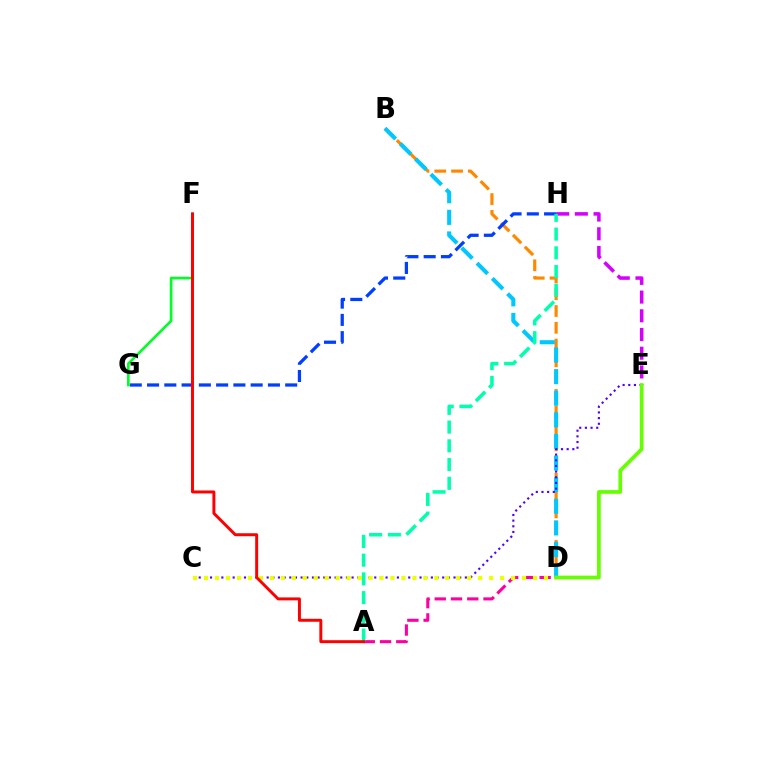{('B', 'D'): [{'color': '#ff8800', 'line_style': 'dashed', 'thickness': 2.28}, {'color': '#00c7ff', 'line_style': 'dashed', 'thickness': 2.94}], ('A', 'D'): [{'color': '#ff00a0', 'line_style': 'dashed', 'thickness': 2.21}], ('E', 'H'): [{'color': '#d600ff', 'line_style': 'dashed', 'thickness': 2.54}], ('G', 'H'): [{'color': '#003fff', 'line_style': 'dashed', 'thickness': 2.35}], ('C', 'E'): [{'color': '#4f00ff', 'line_style': 'dotted', 'thickness': 1.54}], ('F', 'G'): [{'color': '#00ff27', 'line_style': 'solid', 'thickness': 1.91}], ('C', 'D'): [{'color': '#eeff00', 'line_style': 'dotted', 'thickness': 2.98}], ('A', 'H'): [{'color': '#00ffaf', 'line_style': 'dashed', 'thickness': 2.55}], ('A', 'F'): [{'color': '#ff0000', 'line_style': 'solid', 'thickness': 2.13}], ('D', 'E'): [{'color': '#66ff00', 'line_style': 'solid', 'thickness': 2.67}]}